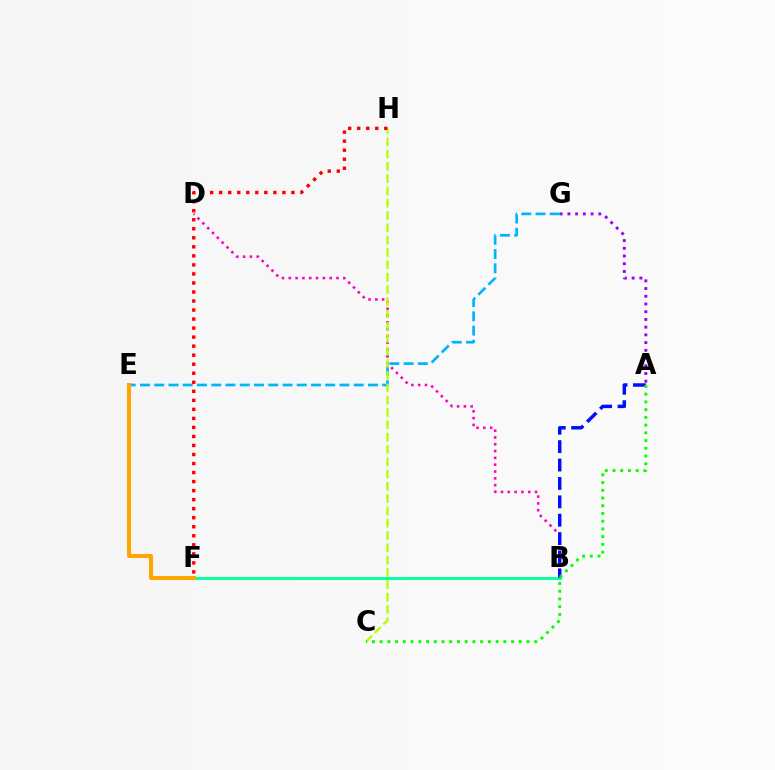{('A', 'G'): [{'color': '#9b00ff', 'line_style': 'dotted', 'thickness': 2.1}], ('E', 'G'): [{'color': '#00b5ff', 'line_style': 'dashed', 'thickness': 1.94}], ('B', 'F'): [{'color': '#00ff9d', 'line_style': 'solid', 'thickness': 2.04}], ('B', 'D'): [{'color': '#ff00bd', 'line_style': 'dotted', 'thickness': 1.85}], ('C', 'H'): [{'color': '#b3ff00', 'line_style': 'dashed', 'thickness': 1.67}], ('A', 'B'): [{'color': '#0010ff', 'line_style': 'dashed', 'thickness': 2.5}], ('F', 'H'): [{'color': '#ff0000', 'line_style': 'dotted', 'thickness': 2.45}], ('A', 'C'): [{'color': '#08ff00', 'line_style': 'dotted', 'thickness': 2.1}], ('E', 'F'): [{'color': '#ffa500', 'line_style': 'solid', 'thickness': 2.91}]}